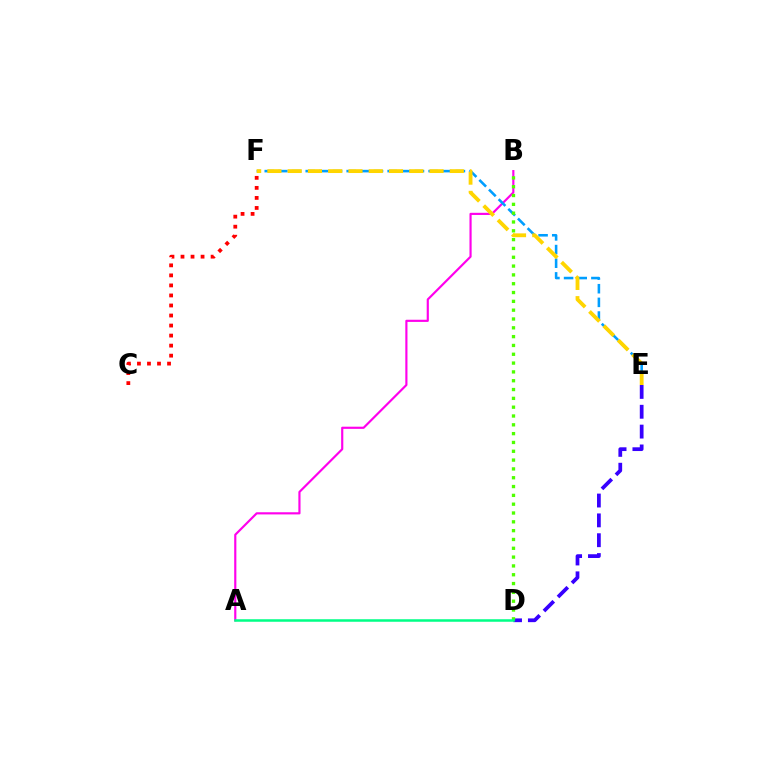{('A', 'B'): [{'color': '#ff00ed', 'line_style': 'solid', 'thickness': 1.56}], ('E', 'F'): [{'color': '#009eff', 'line_style': 'dashed', 'thickness': 1.86}, {'color': '#ffd500', 'line_style': 'dashed', 'thickness': 2.75}], ('D', 'E'): [{'color': '#3700ff', 'line_style': 'dashed', 'thickness': 2.69}], ('C', 'F'): [{'color': '#ff0000', 'line_style': 'dotted', 'thickness': 2.73}], ('B', 'D'): [{'color': '#4fff00', 'line_style': 'dotted', 'thickness': 2.4}], ('A', 'D'): [{'color': '#00ff86', 'line_style': 'solid', 'thickness': 1.81}]}